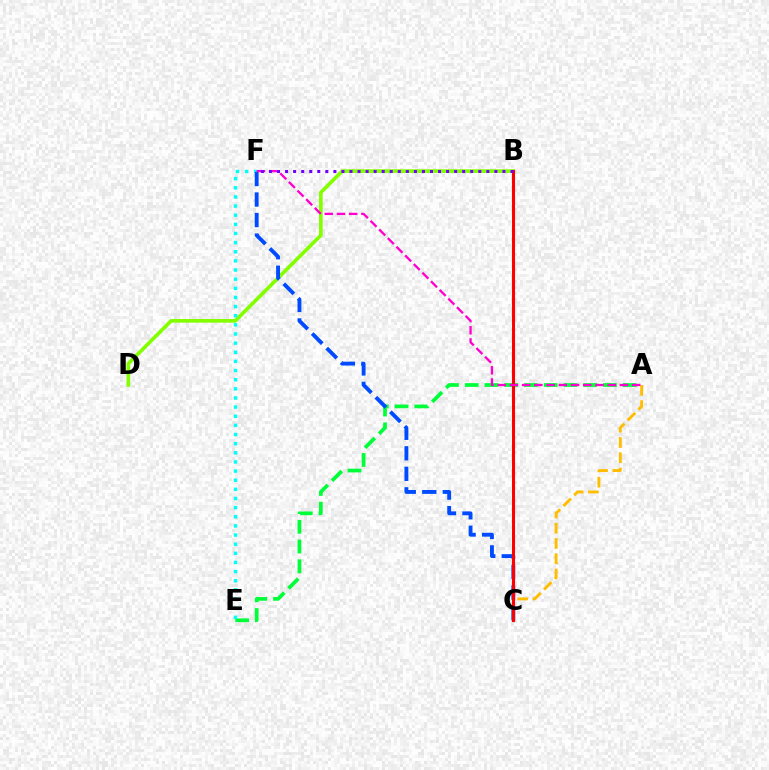{('A', 'E'): [{'color': '#00ff39', 'line_style': 'dashed', 'thickness': 2.68}], ('B', 'D'): [{'color': '#84ff00', 'line_style': 'solid', 'thickness': 2.63}], ('E', 'F'): [{'color': '#00fff6', 'line_style': 'dotted', 'thickness': 2.48}], ('A', 'C'): [{'color': '#ffbd00', 'line_style': 'dashed', 'thickness': 2.07}], ('C', 'F'): [{'color': '#004bff', 'line_style': 'dashed', 'thickness': 2.79}], ('B', 'C'): [{'color': '#ff0000', 'line_style': 'solid', 'thickness': 2.2}], ('A', 'F'): [{'color': '#ff00cf', 'line_style': 'dashed', 'thickness': 1.66}], ('B', 'F'): [{'color': '#7200ff', 'line_style': 'dotted', 'thickness': 2.19}]}